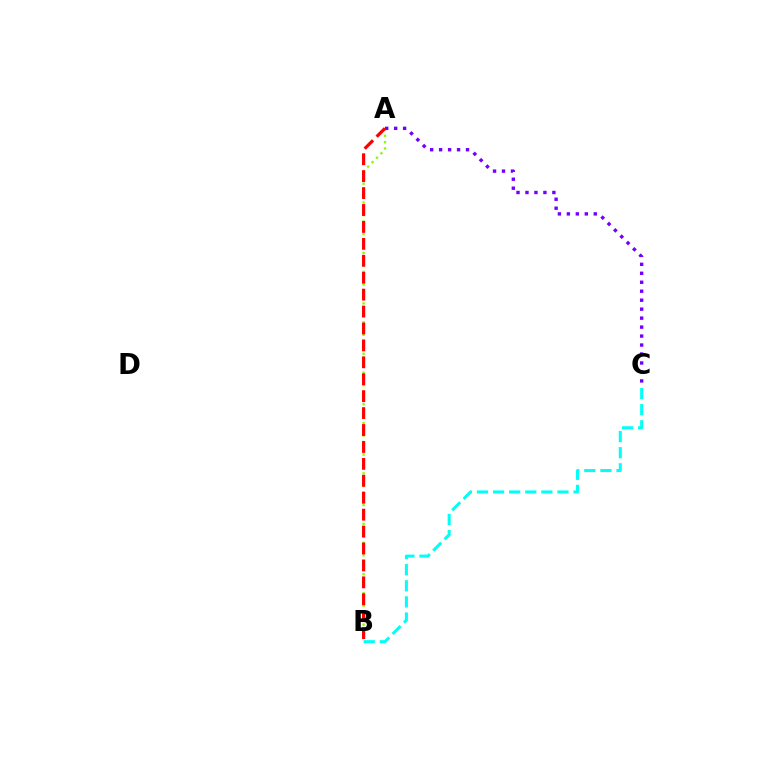{('A', 'B'): [{'color': '#84ff00', 'line_style': 'dotted', 'thickness': 1.71}, {'color': '#ff0000', 'line_style': 'dashed', 'thickness': 2.3}], ('B', 'C'): [{'color': '#00fff6', 'line_style': 'dashed', 'thickness': 2.19}], ('A', 'C'): [{'color': '#7200ff', 'line_style': 'dotted', 'thickness': 2.44}]}